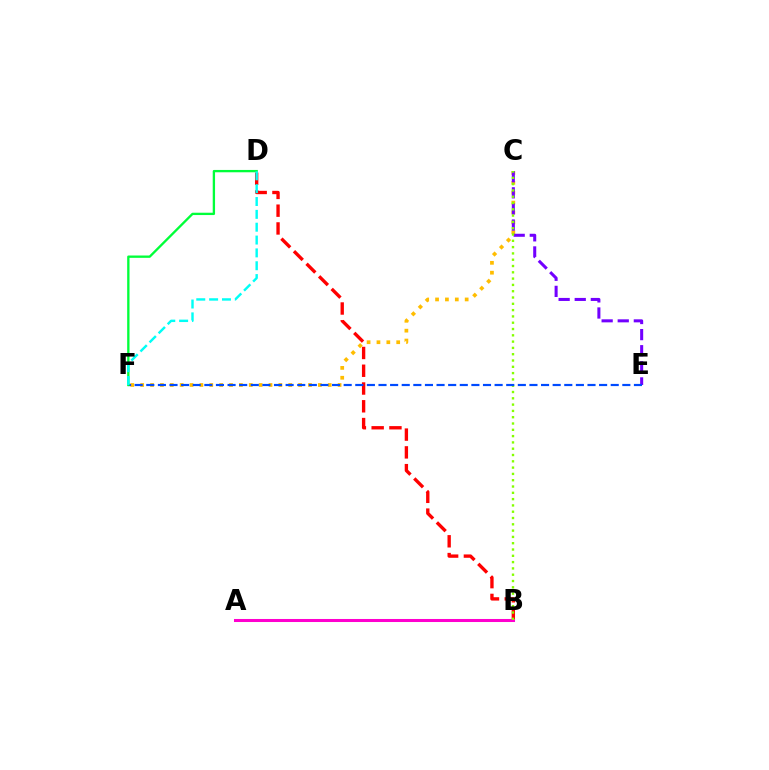{('B', 'D'): [{'color': '#ff0000', 'line_style': 'dashed', 'thickness': 2.41}], ('C', 'F'): [{'color': '#ffbd00', 'line_style': 'dotted', 'thickness': 2.68}], ('A', 'B'): [{'color': '#ff00cf', 'line_style': 'solid', 'thickness': 2.19}], ('C', 'E'): [{'color': '#7200ff', 'line_style': 'dashed', 'thickness': 2.19}], ('B', 'C'): [{'color': '#84ff00', 'line_style': 'dotted', 'thickness': 1.71}], ('E', 'F'): [{'color': '#004bff', 'line_style': 'dashed', 'thickness': 1.58}], ('D', 'F'): [{'color': '#00ff39', 'line_style': 'solid', 'thickness': 1.68}, {'color': '#00fff6', 'line_style': 'dashed', 'thickness': 1.74}]}